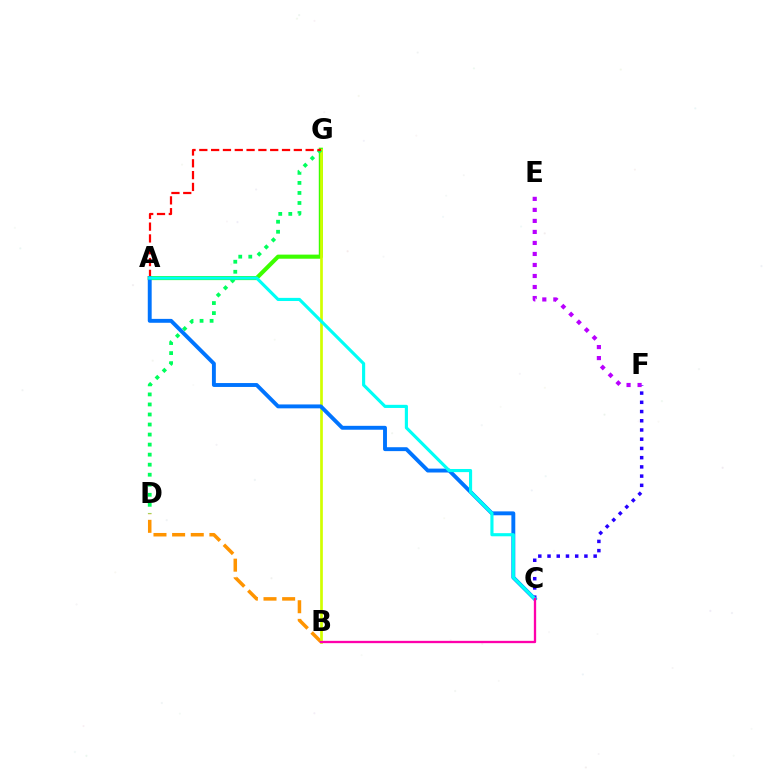{('C', 'F'): [{'color': '#2500ff', 'line_style': 'dotted', 'thickness': 2.51}], ('A', 'G'): [{'color': '#3dff00', 'line_style': 'solid', 'thickness': 2.95}, {'color': '#ff0000', 'line_style': 'dashed', 'thickness': 1.6}], ('B', 'D'): [{'color': '#ff9400', 'line_style': 'dashed', 'thickness': 2.53}], ('B', 'G'): [{'color': '#d1ff00', 'line_style': 'solid', 'thickness': 1.95}], ('E', 'F'): [{'color': '#b900ff', 'line_style': 'dotted', 'thickness': 2.99}], ('D', 'G'): [{'color': '#00ff5c', 'line_style': 'dotted', 'thickness': 2.73}], ('A', 'C'): [{'color': '#0074ff', 'line_style': 'solid', 'thickness': 2.81}, {'color': '#00fff6', 'line_style': 'solid', 'thickness': 2.26}], ('B', 'C'): [{'color': '#ff00ac', 'line_style': 'solid', 'thickness': 1.67}]}